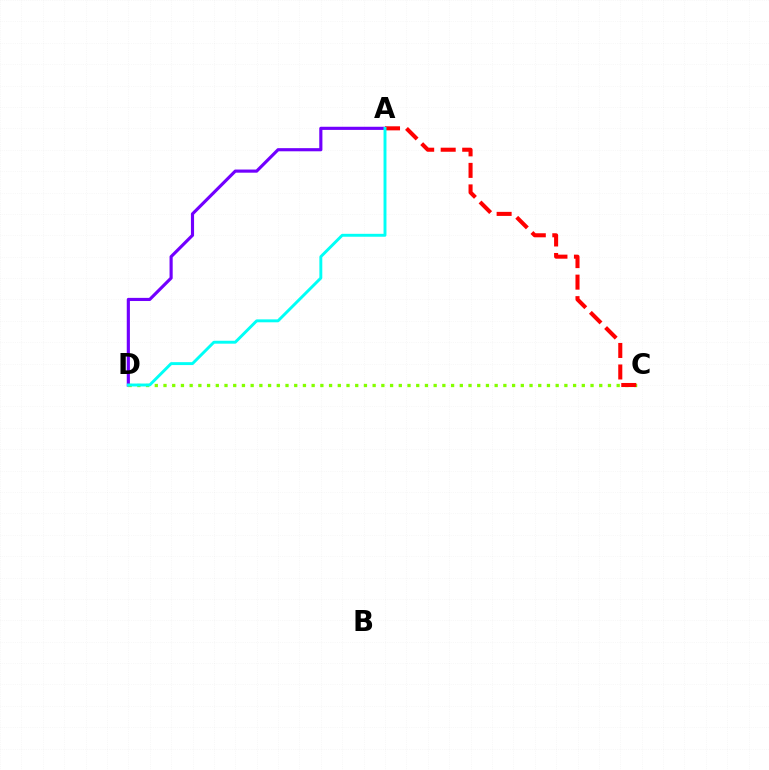{('A', 'D'): [{'color': '#7200ff', 'line_style': 'solid', 'thickness': 2.26}, {'color': '#00fff6', 'line_style': 'solid', 'thickness': 2.1}], ('C', 'D'): [{'color': '#84ff00', 'line_style': 'dotted', 'thickness': 2.37}], ('A', 'C'): [{'color': '#ff0000', 'line_style': 'dashed', 'thickness': 2.92}]}